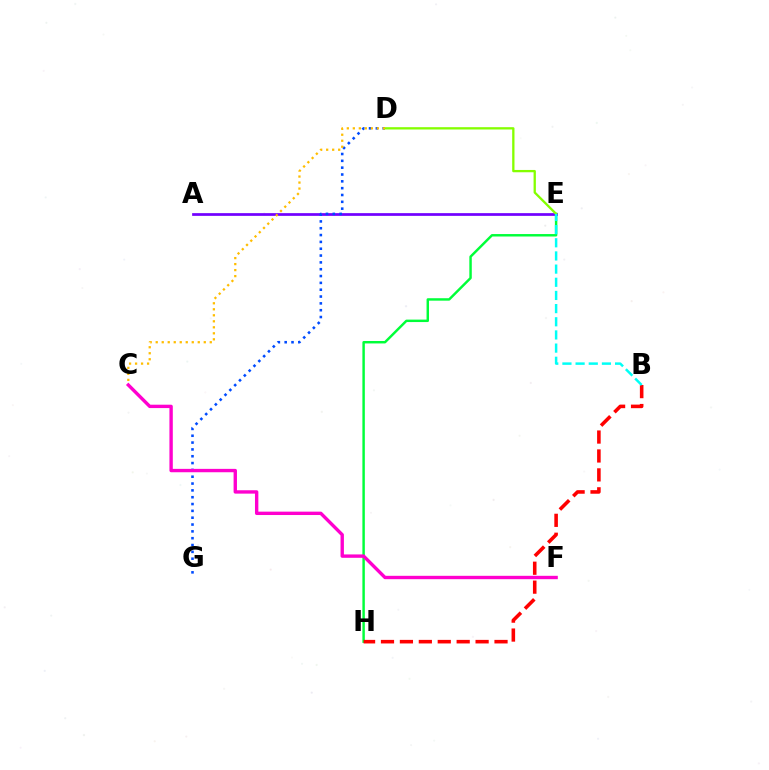{('E', 'H'): [{'color': '#00ff39', 'line_style': 'solid', 'thickness': 1.76}], ('A', 'E'): [{'color': '#7200ff', 'line_style': 'solid', 'thickness': 1.96}], ('B', 'H'): [{'color': '#ff0000', 'line_style': 'dashed', 'thickness': 2.57}], ('D', 'G'): [{'color': '#004bff', 'line_style': 'dotted', 'thickness': 1.86}], ('D', 'E'): [{'color': '#84ff00', 'line_style': 'solid', 'thickness': 1.66}], ('C', 'D'): [{'color': '#ffbd00', 'line_style': 'dotted', 'thickness': 1.63}], ('B', 'E'): [{'color': '#00fff6', 'line_style': 'dashed', 'thickness': 1.79}], ('C', 'F'): [{'color': '#ff00cf', 'line_style': 'solid', 'thickness': 2.43}]}